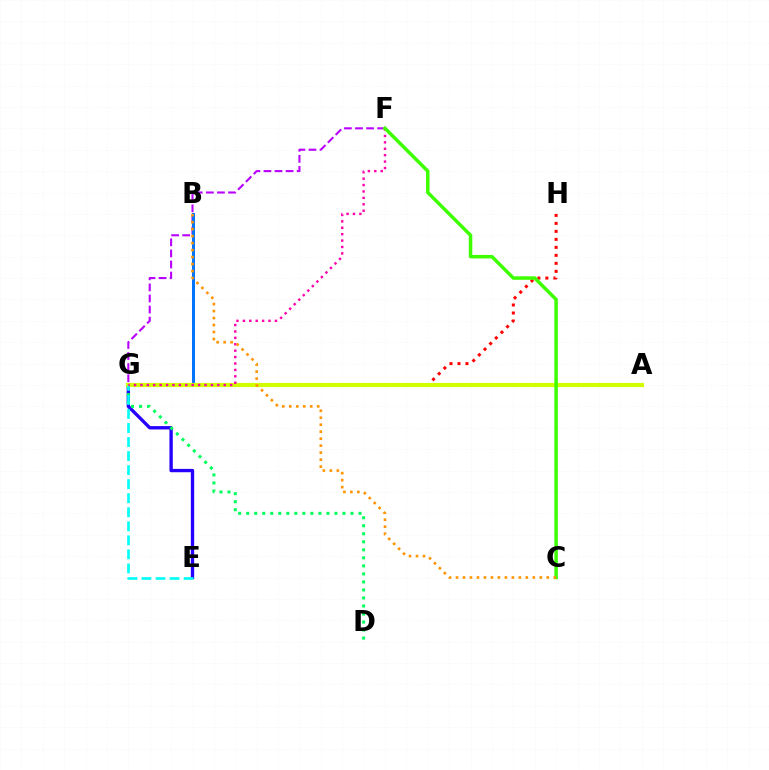{('F', 'G'): [{'color': '#b900ff', 'line_style': 'dashed', 'thickness': 1.5}, {'color': '#ff00ac', 'line_style': 'dotted', 'thickness': 1.74}], ('E', 'G'): [{'color': '#2500ff', 'line_style': 'solid', 'thickness': 2.4}, {'color': '#00fff6', 'line_style': 'dashed', 'thickness': 1.91}], ('G', 'H'): [{'color': '#ff0000', 'line_style': 'dotted', 'thickness': 2.17}], ('B', 'G'): [{'color': '#0074ff', 'line_style': 'solid', 'thickness': 2.16}], ('D', 'G'): [{'color': '#00ff5c', 'line_style': 'dotted', 'thickness': 2.18}], ('A', 'G'): [{'color': '#d1ff00', 'line_style': 'solid', 'thickness': 3.0}], ('C', 'F'): [{'color': '#3dff00', 'line_style': 'solid', 'thickness': 2.51}], ('B', 'C'): [{'color': '#ff9400', 'line_style': 'dotted', 'thickness': 1.9}]}